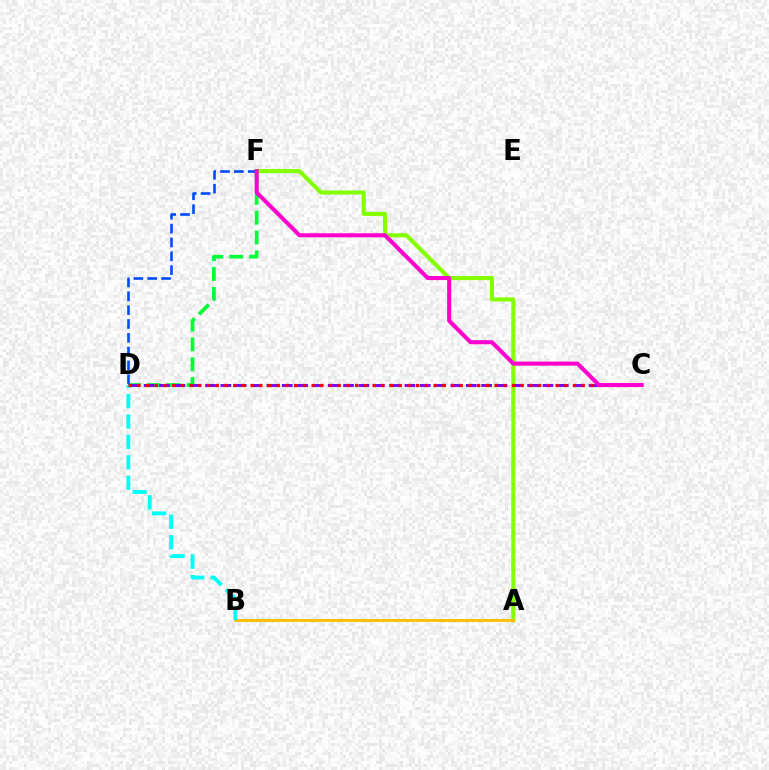{('A', 'F'): [{'color': '#84ff00', 'line_style': 'solid', 'thickness': 2.96}], ('A', 'B'): [{'color': '#ffbd00', 'line_style': 'solid', 'thickness': 2.02}], ('D', 'F'): [{'color': '#00ff39', 'line_style': 'dashed', 'thickness': 2.69}, {'color': '#004bff', 'line_style': 'dashed', 'thickness': 1.88}], ('C', 'D'): [{'color': '#7200ff', 'line_style': 'dashed', 'thickness': 2.08}, {'color': '#ff0000', 'line_style': 'dotted', 'thickness': 2.37}], ('B', 'D'): [{'color': '#00fff6', 'line_style': 'dashed', 'thickness': 2.78}], ('C', 'F'): [{'color': '#ff00cf', 'line_style': 'solid', 'thickness': 2.91}]}